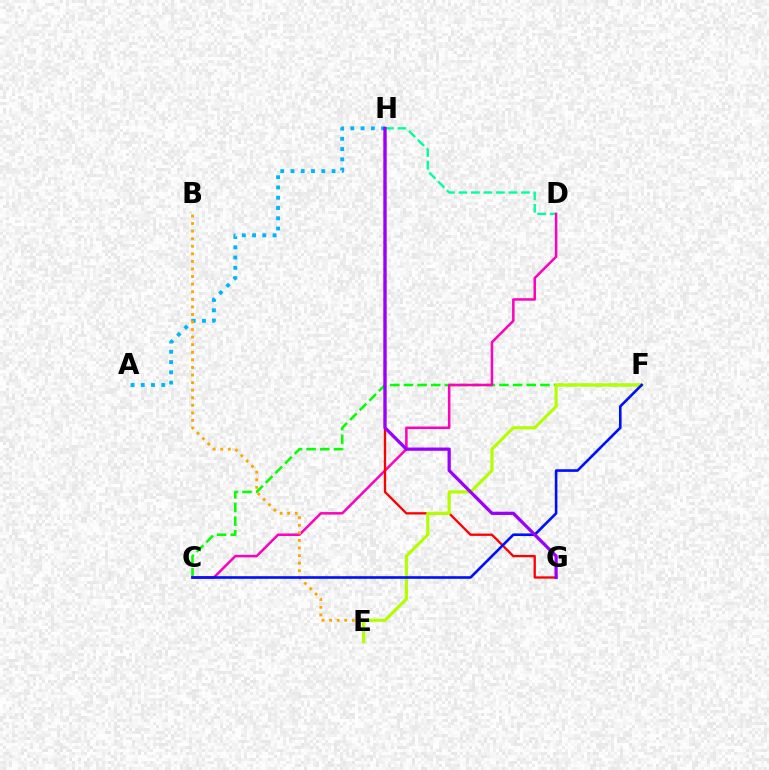{('C', 'F'): [{'color': '#08ff00', 'line_style': 'dashed', 'thickness': 1.85}, {'color': '#0010ff', 'line_style': 'solid', 'thickness': 1.89}], ('D', 'H'): [{'color': '#00ff9d', 'line_style': 'dashed', 'thickness': 1.7}], ('A', 'H'): [{'color': '#00b5ff', 'line_style': 'dotted', 'thickness': 2.79}], ('C', 'D'): [{'color': '#ff00bd', 'line_style': 'solid', 'thickness': 1.8}], ('G', 'H'): [{'color': '#ff0000', 'line_style': 'solid', 'thickness': 1.67}, {'color': '#9b00ff', 'line_style': 'solid', 'thickness': 2.35}], ('B', 'E'): [{'color': '#ffa500', 'line_style': 'dotted', 'thickness': 2.06}], ('E', 'F'): [{'color': '#b3ff00', 'line_style': 'solid', 'thickness': 2.28}]}